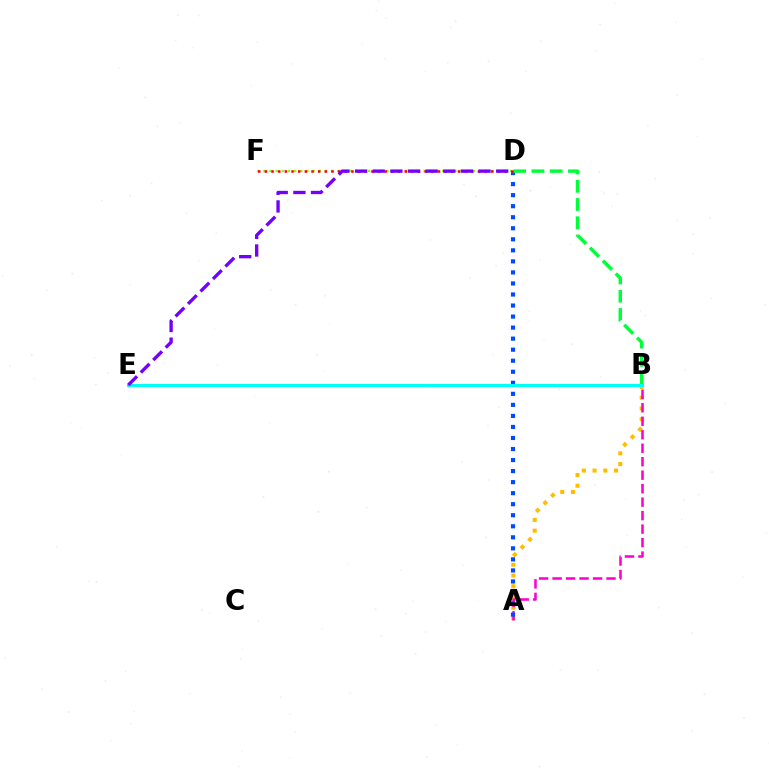{('D', 'F'): [{'color': '#84ff00', 'line_style': 'dotted', 'thickness': 1.67}, {'color': '#ff0000', 'line_style': 'dotted', 'thickness': 1.81}], ('A', 'B'): [{'color': '#ffbd00', 'line_style': 'dotted', 'thickness': 2.92}, {'color': '#ff00cf', 'line_style': 'dashed', 'thickness': 1.83}], ('A', 'D'): [{'color': '#004bff', 'line_style': 'dotted', 'thickness': 3.0}], ('B', 'D'): [{'color': '#00ff39', 'line_style': 'dashed', 'thickness': 2.48}], ('B', 'E'): [{'color': '#00fff6', 'line_style': 'solid', 'thickness': 2.21}], ('D', 'E'): [{'color': '#7200ff', 'line_style': 'dashed', 'thickness': 2.4}]}